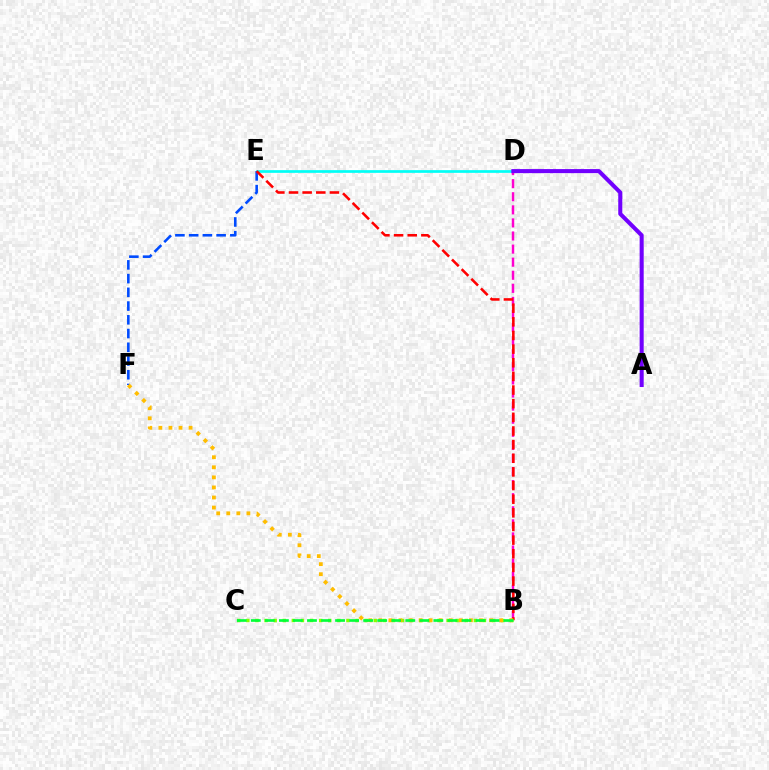{('B', 'D'): [{'color': '#ff00cf', 'line_style': 'dashed', 'thickness': 1.78}], ('D', 'E'): [{'color': '#00fff6', 'line_style': 'solid', 'thickness': 1.95}], ('E', 'F'): [{'color': '#004bff', 'line_style': 'dashed', 'thickness': 1.87}], ('B', 'E'): [{'color': '#ff0000', 'line_style': 'dashed', 'thickness': 1.85}], ('B', 'C'): [{'color': '#84ff00', 'line_style': 'dotted', 'thickness': 2.47}, {'color': '#00ff39', 'line_style': 'dashed', 'thickness': 1.91}], ('A', 'D'): [{'color': '#7200ff', 'line_style': 'solid', 'thickness': 2.92}], ('B', 'F'): [{'color': '#ffbd00', 'line_style': 'dotted', 'thickness': 2.73}]}